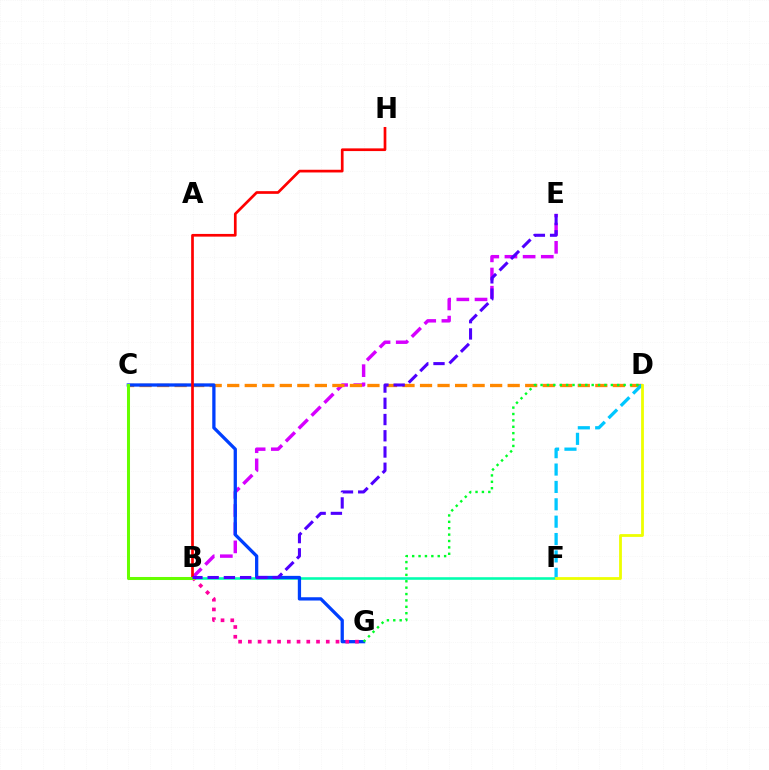{('B', 'F'): [{'color': '#00ffaf', 'line_style': 'solid', 'thickness': 1.85}], ('B', 'E'): [{'color': '#d600ff', 'line_style': 'dashed', 'thickness': 2.47}, {'color': '#4f00ff', 'line_style': 'dashed', 'thickness': 2.21}], ('C', 'D'): [{'color': '#ff8800', 'line_style': 'dashed', 'thickness': 2.38}], ('C', 'G'): [{'color': '#003fff', 'line_style': 'solid', 'thickness': 2.36}], ('B', 'G'): [{'color': '#ff00a0', 'line_style': 'dotted', 'thickness': 2.65}], ('D', 'F'): [{'color': '#00c7ff', 'line_style': 'dashed', 'thickness': 2.36}, {'color': '#eeff00', 'line_style': 'solid', 'thickness': 2.01}], ('B', 'H'): [{'color': '#ff0000', 'line_style': 'solid', 'thickness': 1.94}], ('B', 'C'): [{'color': '#66ff00', 'line_style': 'solid', 'thickness': 2.19}], ('D', 'G'): [{'color': '#00ff27', 'line_style': 'dotted', 'thickness': 1.74}]}